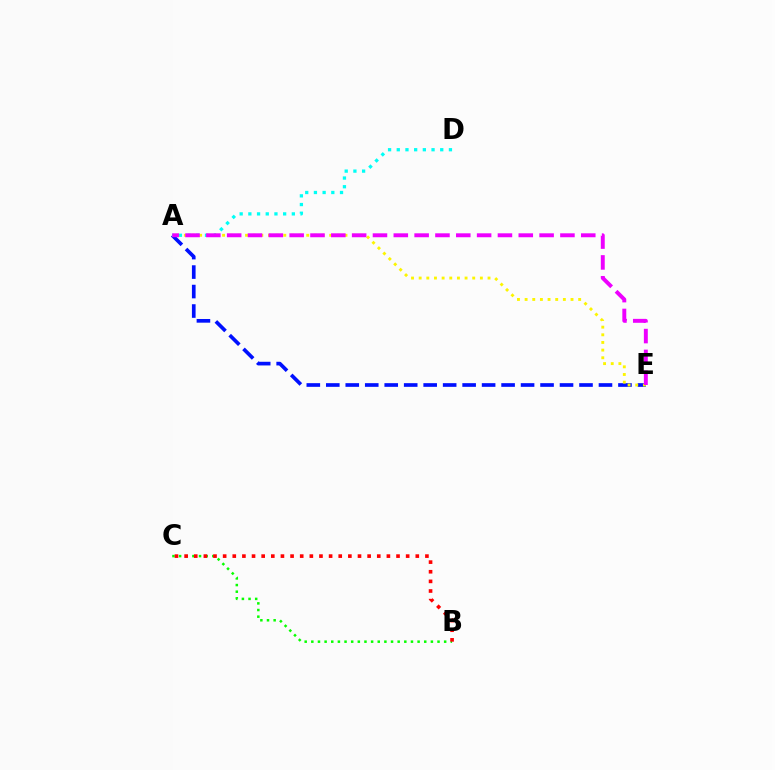{('A', 'E'): [{'color': '#0010ff', 'line_style': 'dashed', 'thickness': 2.65}, {'color': '#fcf500', 'line_style': 'dotted', 'thickness': 2.08}, {'color': '#ee00ff', 'line_style': 'dashed', 'thickness': 2.83}], ('B', 'C'): [{'color': '#08ff00', 'line_style': 'dotted', 'thickness': 1.8}, {'color': '#ff0000', 'line_style': 'dotted', 'thickness': 2.62}], ('A', 'D'): [{'color': '#00fff6', 'line_style': 'dotted', 'thickness': 2.36}]}